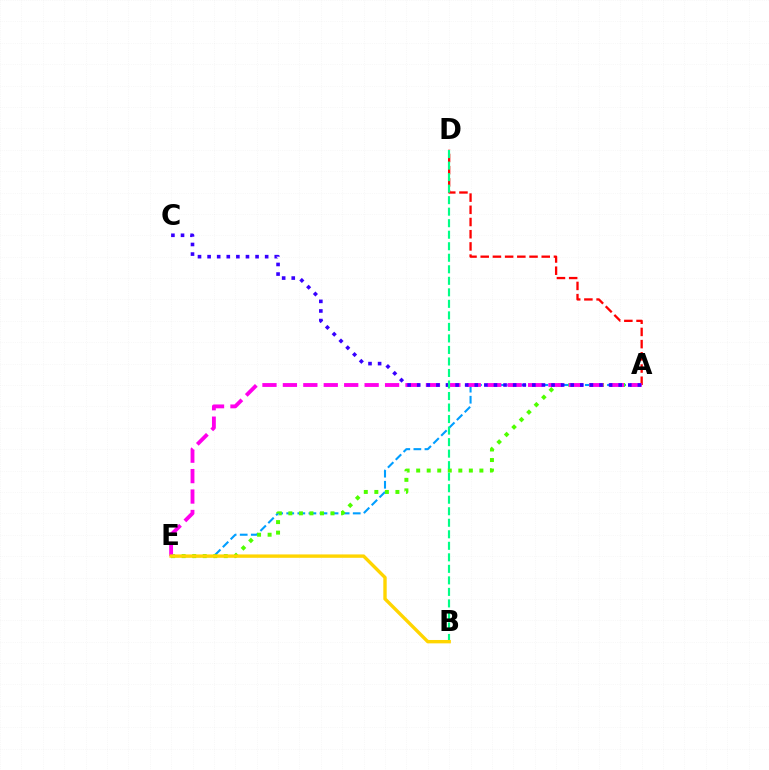{('A', 'E'): [{'color': '#009eff', 'line_style': 'dashed', 'thickness': 1.51}, {'color': '#4fff00', 'line_style': 'dotted', 'thickness': 2.86}, {'color': '#ff00ed', 'line_style': 'dashed', 'thickness': 2.78}], ('A', 'D'): [{'color': '#ff0000', 'line_style': 'dashed', 'thickness': 1.66}], ('A', 'C'): [{'color': '#3700ff', 'line_style': 'dotted', 'thickness': 2.61}], ('B', 'D'): [{'color': '#00ff86', 'line_style': 'dashed', 'thickness': 1.57}], ('B', 'E'): [{'color': '#ffd500', 'line_style': 'solid', 'thickness': 2.44}]}